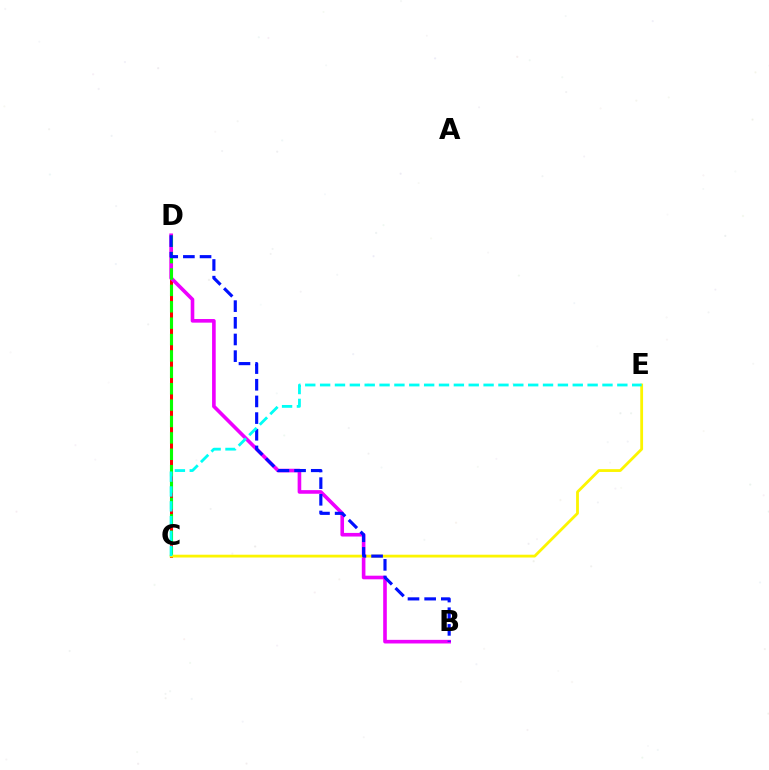{('C', 'D'): [{'color': '#ff0000', 'line_style': 'solid', 'thickness': 2.17}, {'color': '#08ff00', 'line_style': 'dashed', 'thickness': 2.23}], ('B', 'D'): [{'color': '#ee00ff', 'line_style': 'solid', 'thickness': 2.61}, {'color': '#0010ff', 'line_style': 'dashed', 'thickness': 2.26}], ('C', 'E'): [{'color': '#fcf500', 'line_style': 'solid', 'thickness': 2.02}, {'color': '#00fff6', 'line_style': 'dashed', 'thickness': 2.02}]}